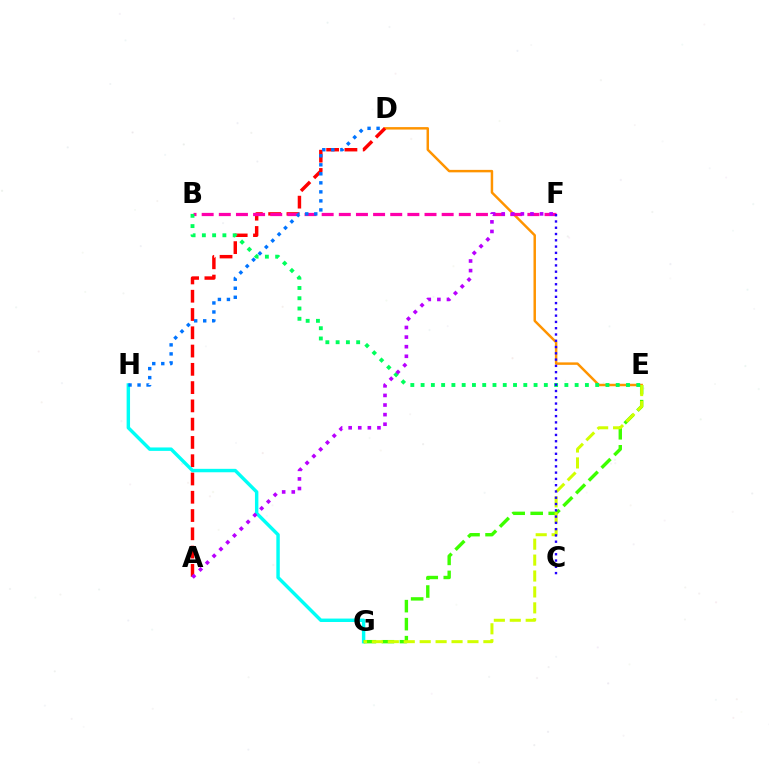{('D', 'E'): [{'color': '#ff9400', 'line_style': 'solid', 'thickness': 1.78}], ('A', 'D'): [{'color': '#ff0000', 'line_style': 'dashed', 'thickness': 2.48}], ('B', 'F'): [{'color': '#ff00ac', 'line_style': 'dashed', 'thickness': 2.33}], ('G', 'H'): [{'color': '#00fff6', 'line_style': 'solid', 'thickness': 2.47}], ('E', 'G'): [{'color': '#3dff00', 'line_style': 'dashed', 'thickness': 2.45}, {'color': '#d1ff00', 'line_style': 'dashed', 'thickness': 2.16}], ('B', 'E'): [{'color': '#00ff5c', 'line_style': 'dotted', 'thickness': 2.79}], ('A', 'F'): [{'color': '#b900ff', 'line_style': 'dotted', 'thickness': 2.61}], ('C', 'F'): [{'color': '#2500ff', 'line_style': 'dotted', 'thickness': 1.71}], ('D', 'H'): [{'color': '#0074ff', 'line_style': 'dotted', 'thickness': 2.45}]}